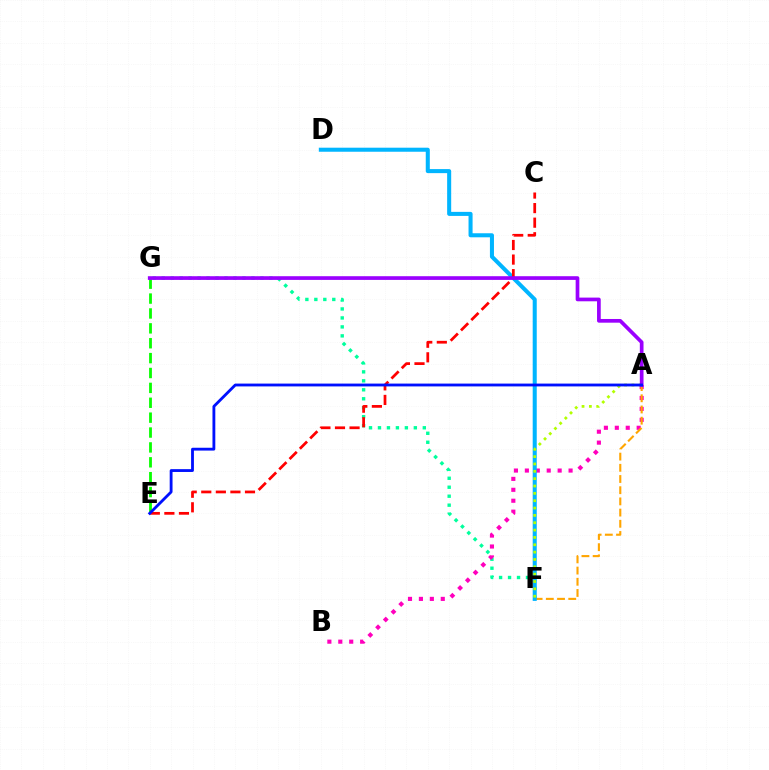{('F', 'G'): [{'color': '#00ff9d', 'line_style': 'dotted', 'thickness': 2.44}], ('A', 'B'): [{'color': '#ff00bd', 'line_style': 'dotted', 'thickness': 2.97}], ('A', 'F'): [{'color': '#ffa500', 'line_style': 'dashed', 'thickness': 1.52}, {'color': '#b3ff00', 'line_style': 'dotted', 'thickness': 2.0}], ('D', 'F'): [{'color': '#00b5ff', 'line_style': 'solid', 'thickness': 2.91}], ('C', 'E'): [{'color': '#ff0000', 'line_style': 'dashed', 'thickness': 1.98}], ('E', 'G'): [{'color': '#08ff00', 'line_style': 'dashed', 'thickness': 2.02}], ('A', 'G'): [{'color': '#9b00ff', 'line_style': 'solid', 'thickness': 2.66}], ('A', 'E'): [{'color': '#0010ff', 'line_style': 'solid', 'thickness': 2.04}]}